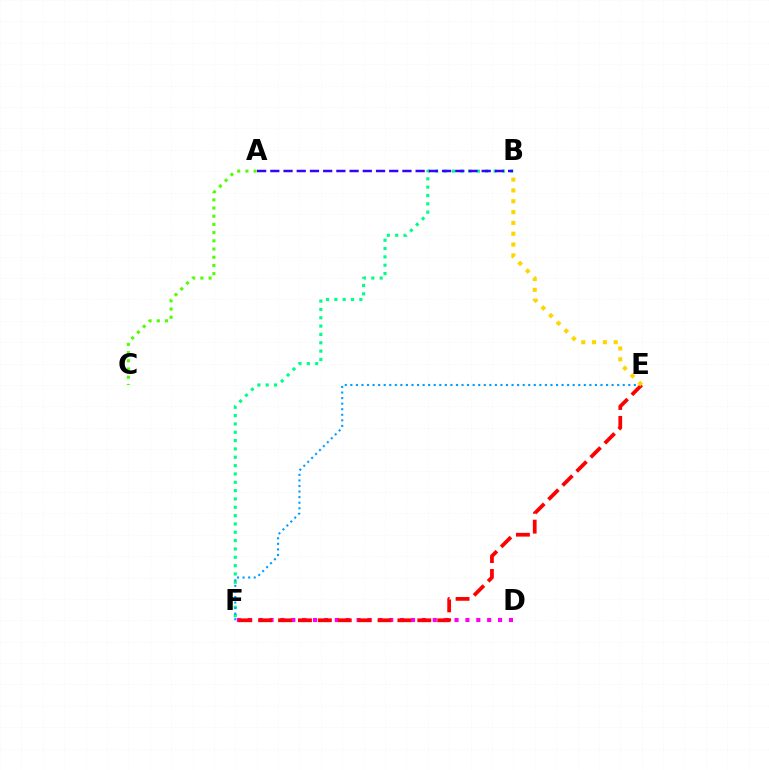{('A', 'C'): [{'color': '#4fff00', 'line_style': 'dotted', 'thickness': 2.23}], ('B', 'F'): [{'color': '#00ff86', 'line_style': 'dotted', 'thickness': 2.26}], ('D', 'F'): [{'color': '#ff00ed', 'line_style': 'dotted', 'thickness': 2.96}], ('E', 'F'): [{'color': '#009eff', 'line_style': 'dotted', 'thickness': 1.51}, {'color': '#ff0000', 'line_style': 'dashed', 'thickness': 2.7}], ('A', 'B'): [{'color': '#3700ff', 'line_style': 'dashed', 'thickness': 1.79}], ('B', 'E'): [{'color': '#ffd500', 'line_style': 'dotted', 'thickness': 2.94}]}